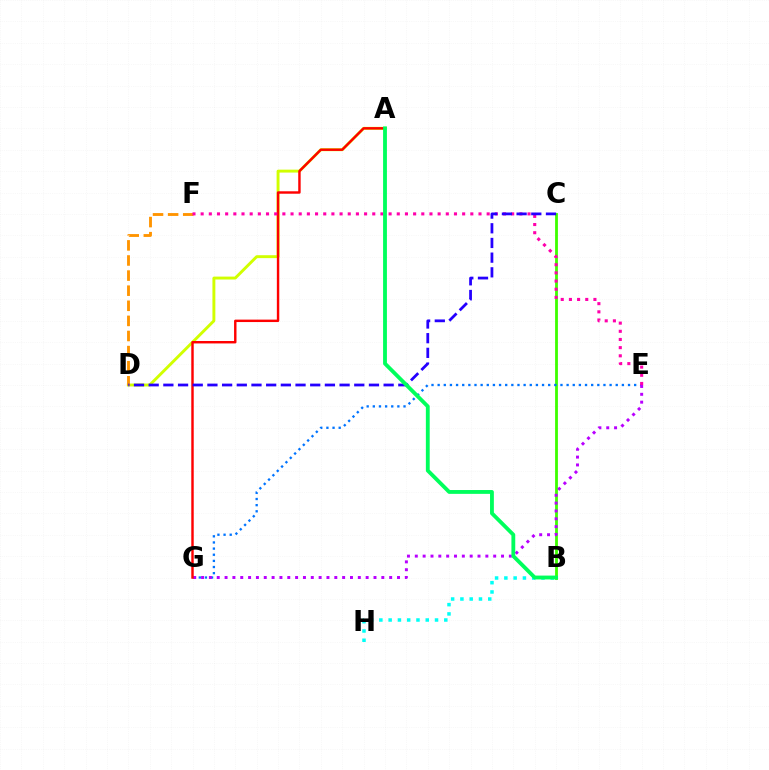{('A', 'D'): [{'color': '#d1ff00', 'line_style': 'solid', 'thickness': 2.1}], ('B', 'C'): [{'color': '#3dff00', 'line_style': 'solid', 'thickness': 2.03}], ('E', 'G'): [{'color': '#0074ff', 'line_style': 'dotted', 'thickness': 1.67}, {'color': '#b900ff', 'line_style': 'dotted', 'thickness': 2.13}], ('B', 'H'): [{'color': '#00fff6', 'line_style': 'dotted', 'thickness': 2.52}], ('D', 'F'): [{'color': '#ff9400', 'line_style': 'dashed', 'thickness': 2.05}], ('A', 'G'): [{'color': '#ff0000', 'line_style': 'solid', 'thickness': 1.75}], ('E', 'F'): [{'color': '#ff00ac', 'line_style': 'dotted', 'thickness': 2.22}], ('C', 'D'): [{'color': '#2500ff', 'line_style': 'dashed', 'thickness': 1.99}], ('A', 'B'): [{'color': '#00ff5c', 'line_style': 'solid', 'thickness': 2.76}]}